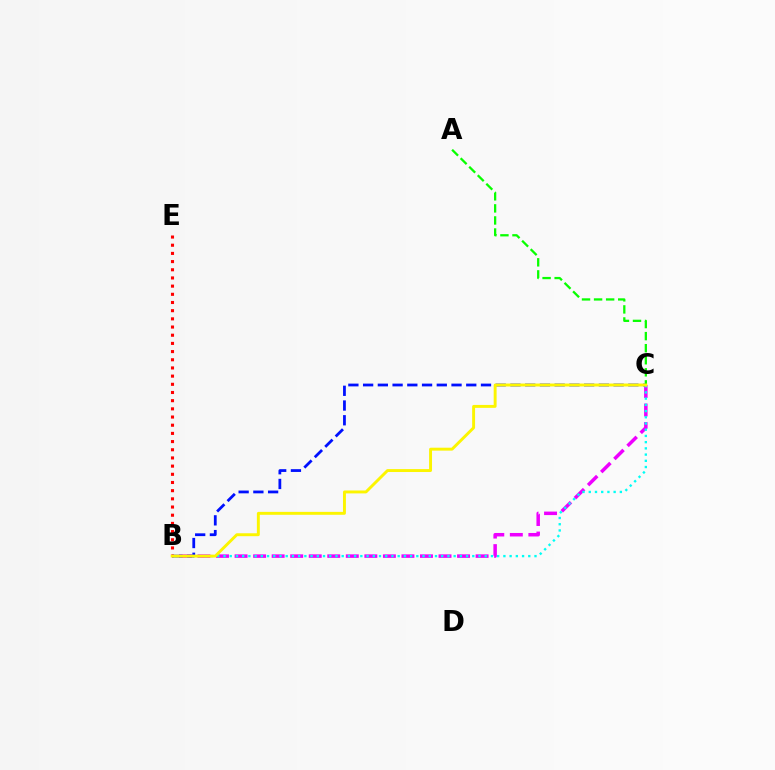{('B', 'C'): [{'color': '#ee00ff', 'line_style': 'dashed', 'thickness': 2.52}, {'color': '#0010ff', 'line_style': 'dashed', 'thickness': 2.0}, {'color': '#00fff6', 'line_style': 'dotted', 'thickness': 1.69}, {'color': '#fcf500', 'line_style': 'solid', 'thickness': 2.1}], ('A', 'C'): [{'color': '#08ff00', 'line_style': 'dashed', 'thickness': 1.64}], ('B', 'E'): [{'color': '#ff0000', 'line_style': 'dotted', 'thickness': 2.22}]}